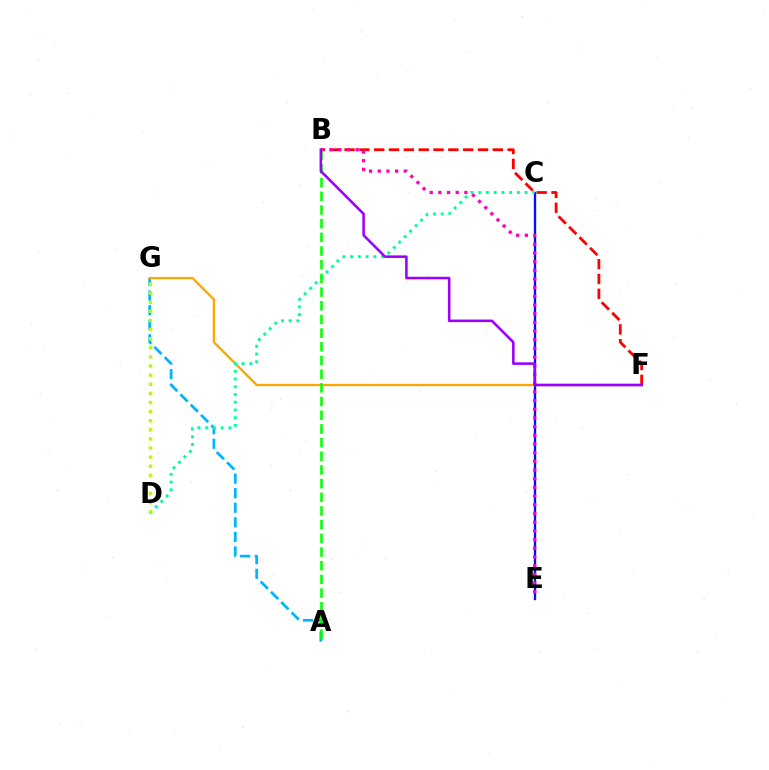{('A', 'G'): [{'color': '#00b5ff', 'line_style': 'dashed', 'thickness': 1.98}], ('B', 'F'): [{'color': '#ff0000', 'line_style': 'dashed', 'thickness': 2.01}, {'color': '#9b00ff', 'line_style': 'solid', 'thickness': 1.85}], ('C', 'E'): [{'color': '#0010ff', 'line_style': 'solid', 'thickness': 1.69}], ('F', 'G'): [{'color': '#ffa500', 'line_style': 'solid', 'thickness': 1.65}], ('B', 'E'): [{'color': '#ff00bd', 'line_style': 'dotted', 'thickness': 2.36}], ('C', 'D'): [{'color': '#00ff9d', 'line_style': 'dotted', 'thickness': 2.1}], ('A', 'B'): [{'color': '#08ff00', 'line_style': 'dashed', 'thickness': 1.86}], ('D', 'G'): [{'color': '#b3ff00', 'line_style': 'dotted', 'thickness': 2.47}]}